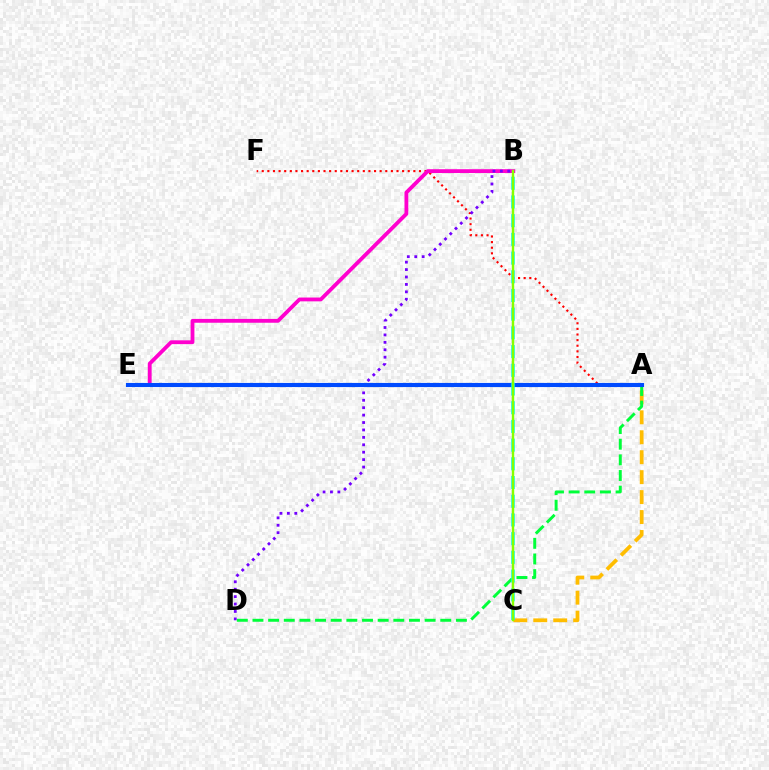{('A', 'C'): [{'color': '#ffbd00', 'line_style': 'dashed', 'thickness': 2.71}], ('A', 'D'): [{'color': '#00ff39', 'line_style': 'dashed', 'thickness': 2.13}], ('A', 'F'): [{'color': '#ff0000', 'line_style': 'dotted', 'thickness': 1.53}], ('B', 'E'): [{'color': '#ff00cf', 'line_style': 'solid', 'thickness': 2.75}], ('B', 'D'): [{'color': '#7200ff', 'line_style': 'dotted', 'thickness': 2.02}], ('A', 'E'): [{'color': '#004bff', 'line_style': 'solid', 'thickness': 2.97}], ('B', 'C'): [{'color': '#00fff6', 'line_style': 'dashed', 'thickness': 2.54}, {'color': '#84ff00', 'line_style': 'solid', 'thickness': 1.73}]}